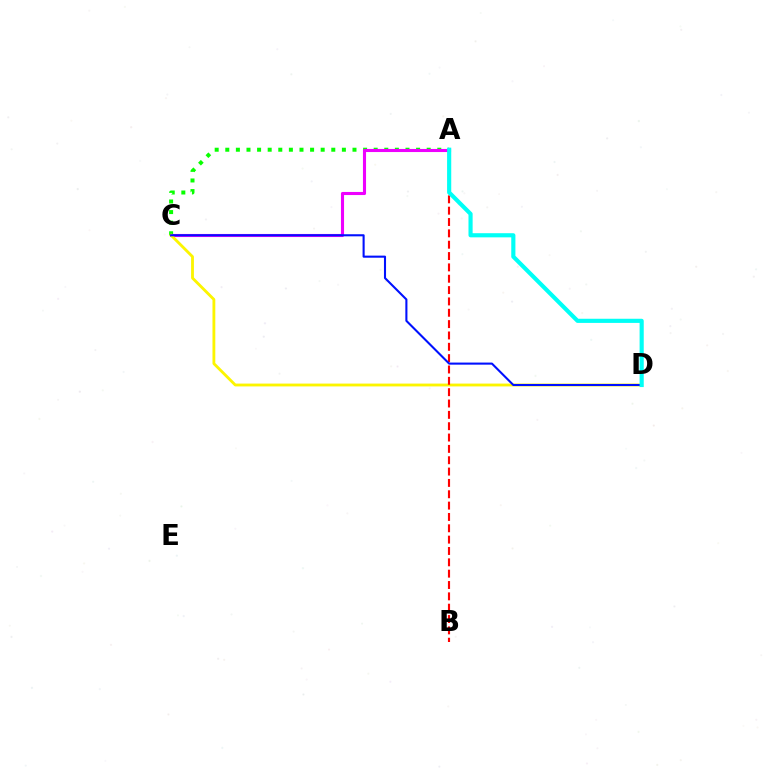{('A', 'C'): [{'color': '#08ff00', 'line_style': 'dotted', 'thickness': 2.88}, {'color': '#ee00ff', 'line_style': 'solid', 'thickness': 2.23}], ('C', 'D'): [{'color': '#fcf500', 'line_style': 'solid', 'thickness': 2.04}, {'color': '#0010ff', 'line_style': 'solid', 'thickness': 1.5}], ('A', 'B'): [{'color': '#ff0000', 'line_style': 'dashed', 'thickness': 1.54}], ('A', 'D'): [{'color': '#00fff6', 'line_style': 'solid', 'thickness': 2.98}]}